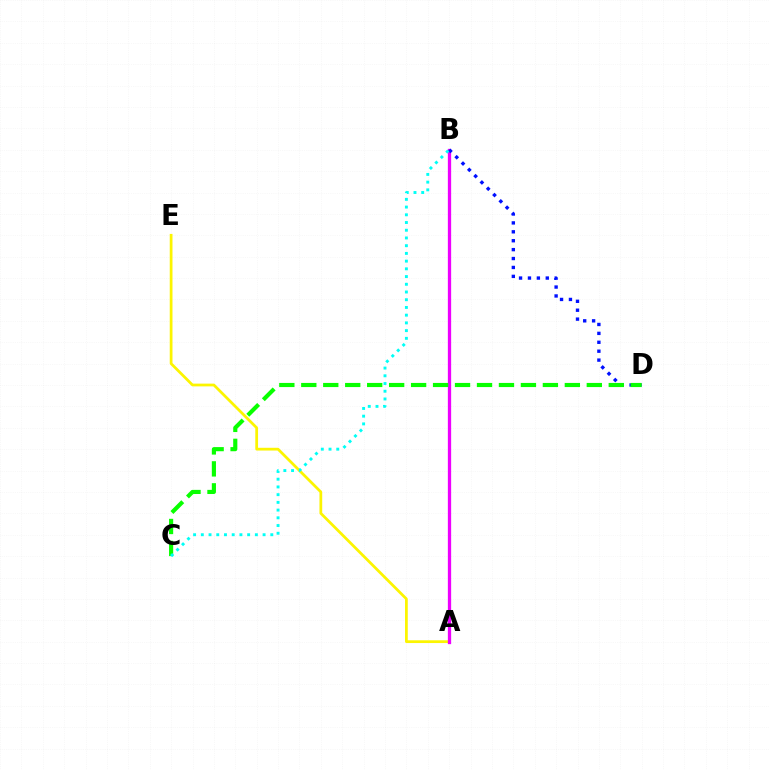{('A', 'E'): [{'color': '#fcf500', 'line_style': 'solid', 'thickness': 1.98}], ('A', 'B'): [{'color': '#ff0000', 'line_style': 'dotted', 'thickness': 1.94}, {'color': '#ee00ff', 'line_style': 'solid', 'thickness': 2.37}], ('B', 'D'): [{'color': '#0010ff', 'line_style': 'dotted', 'thickness': 2.42}], ('C', 'D'): [{'color': '#08ff00', 'line_style': 'dashed', 'thickness': 2.98}], ('B', 'C'): [{'color': '#00fff6', 'line_style': 'dotted', 'thickness': 2.1}]}